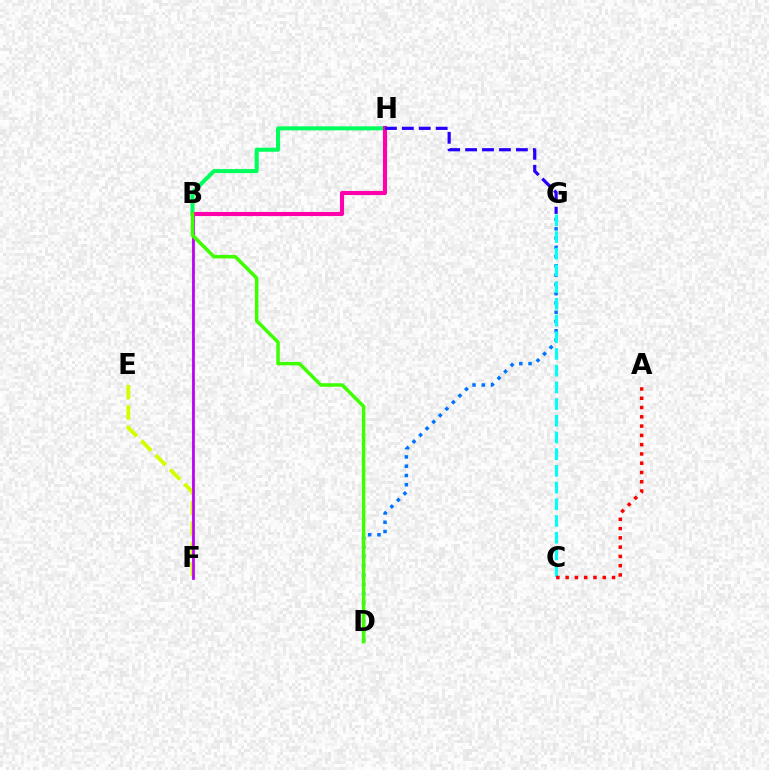{('B', 'F'): [{'color': '#ff9400', 'line_style': 'solid', 'thickness': 1.53}, {'color': '#b900ff', 'line_style': 'solid', 'thickness': 1.94}], ('D', 'G'): [{'color': '#0074ff', 'line_style': 'dotted', 'thickness': 2.52}], ('E', 'F'): [{'color': '#d1ff00', 'line_style': 'dashed', 'thickness': 2.77}], ('B', 'H'): [{'color': '#00ff5c', 'line_style': 'solid', 'thickness': 2.92}, {'color': '#ff00ac', 'line_style': 'solid', 'thickness': 2.95}], ('C', 'G'): [{'color': '#00fff6', 'line_style': 'dashed', 'thickness': 2.27}], ('A', 'C'): [{'color': '#ff0000', 'line_style': 'dotted', 'thickness': 2.52}], ('B', 'D'): [{'color': '#3dff00', 'line_style': 'solid', 'thickness': 2.52}], ('G', 'H'): [{'color': '#2500ff', 'line_style': 'dashed', 'thickness': 2.3}]}